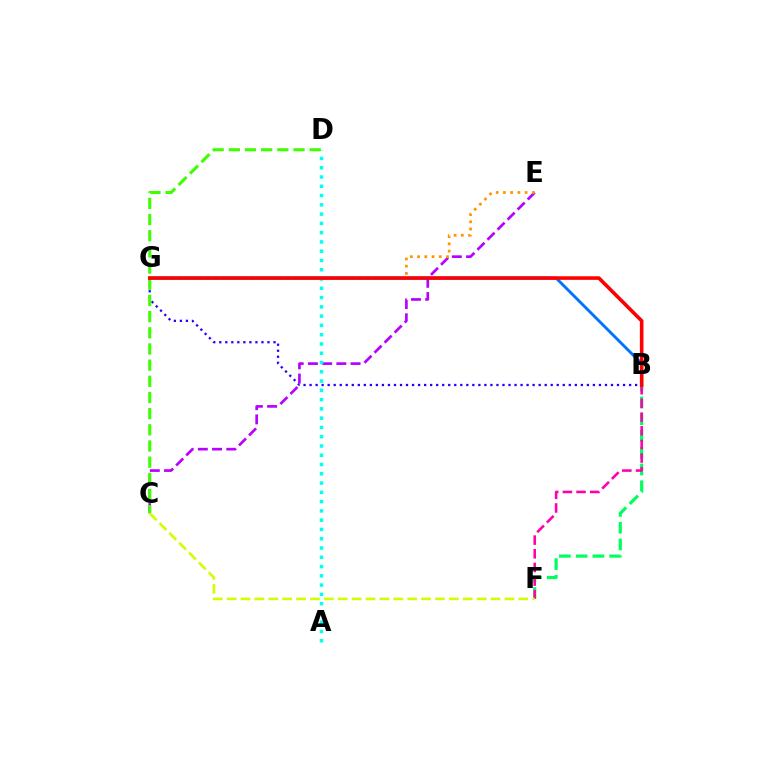{('B', 'G'): [{'color': '#2500ff', 'line_style': 'dotted', 'thickness': 1.64}, {'color': '#0074ff', 'line_style': 'solid', 'thickness': 2.09}, {'color': '#ff0000', 'line_style': 'solid', 'thickness': 2.58}], ('C', 'E'): [{'color': '#b900ff', 'line_style': 'dashed', 'thickness': 1.93}], ('A', 'D'): [{'color': '#00fff6', 'line_style': 'dotted', 'thickness': 2.52}], ('E', 'G'): [{'color': '#ff9400', 'line_style': 'dotted', 'thickness': 1.97}], ('C', 'D'): [{'color': '#3dff00', 'line_style': 'dashed', 'thickness': 2.2}], ('B', 'F'): [{'color': '#00ff5c', 'line_style': 'dashed', 'thickness': 2.28}, {'color': '#ff00ac', 'line_style': 'dashed', 'thickness': 1.86}], ('C', 'F'): [{'color': '#d1ff00', 'line_style': 'dashed', 'thickness': 1.89}]}